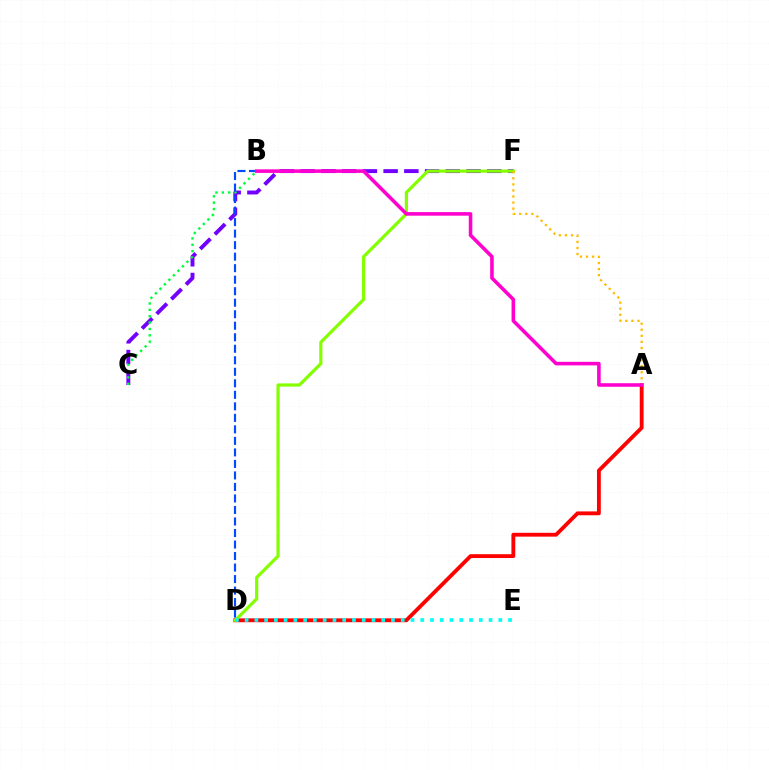{('C', 'F'): [{'color': '#7200ff', 'line_style': 'dashed', 'thickness': 2.82}], ('B', 'C'): [{'color': '#00ff39', 'line_style': 'dotted', 'thickness': 1.73}], ('A', 'D'): [{'color': '#ff0000', 'line_style': 'solid', 'thickness': 2.76}], ('D', 'F'): [{'color': '#84ff00', 'line_style': 'solid', 'thickness': 2.3}], ('B', 'D'): [{'color': '#004bff', 'line_style': 'dashed', 'thickness': 1.56}], ('D', 'E'): [{'color': '#00fff6', 'line_style': 'dotted', 'thickness': 2.65}], ('A', 'F'): [{'color': '#ffbd00', 'line_style': 'dotted', 'thickness': 1.65}], ('A', 'B'): [{'color': '#ff00cf', 'line_style': 'solid', 'thickness': 2.57}]}